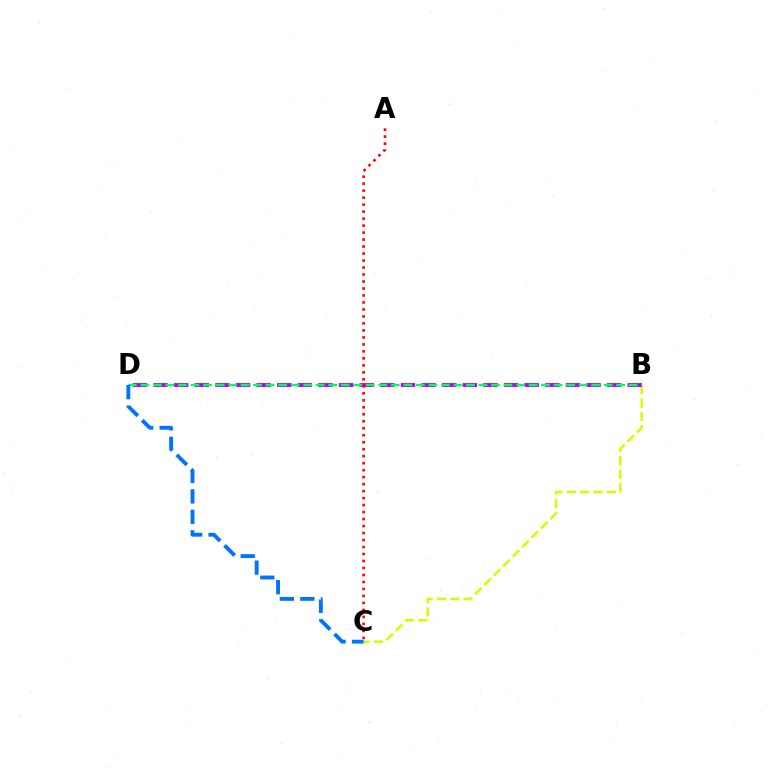{('B', 'C'): [{'color': '#d1ff00', 'line_style': 'dashed', 'thickness': 1.81}], ('B', 'D'): [{'color': '#b900ff', 'line_style': 'dashed', 'thickness': 2.8}, {'color': '#00ff5c', 'line_style': 'dashed', 'thickness': 1.7}], ('A', 'C'): [{'color': '#ff0000', 'line_style': 'dotted', 'thickness': 1.9}], ('C', 'D'): [{'color': '#0074ff', 'line_style': 'dashed', 'thickness': 2.78}]}